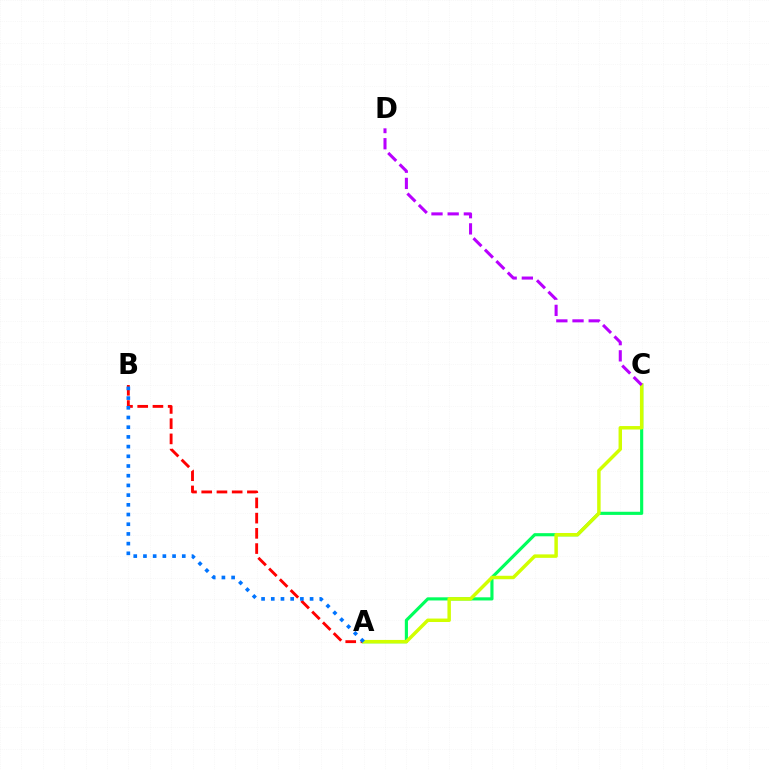{('A', 'B'): [{'color': '#ff0000', 'line_style': 'dashed', 'thickness': 2.07}, {'color': '#0074ff', 'line_style': 'dotted', 'thickness': 2.64}], ('A', 'C'): [{'color': '#00ff5c', 'line_style': 'solid', 'thickness': 2.26}, {'color': '#d1ff00', 'line_style': 'solid', 'thickness': 2.49}], ('C', 'D'): [{'color': '#b900ff', 'line_style': 'dashed', 'thickness': 2.2}]}